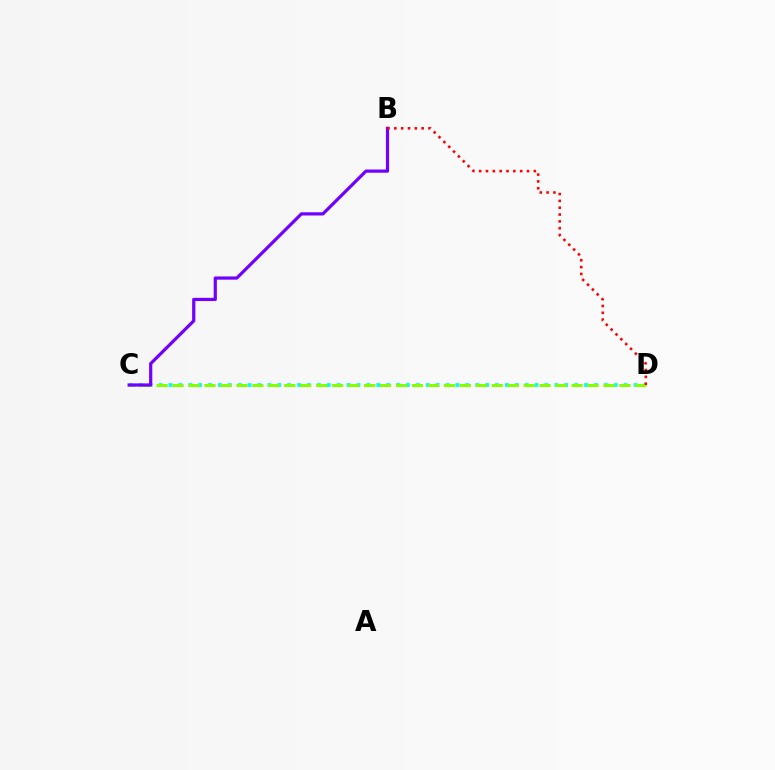{('C', 'D'): [{'color': '#00fff6', 'line_style': 'dotted', 'thickness': 2.69}, {'color': '#84ff00', 'line_style': 'dashed', 'thickness': 2.17}], ('B', 'C'): [{'color': '#7200ff', 'line_style': 'solid', 'thickness': 2.31}], ('B', 'D'): [{'color': '#ff0000', 'line_style': 'dotted', 'thickness': 1.86}]}